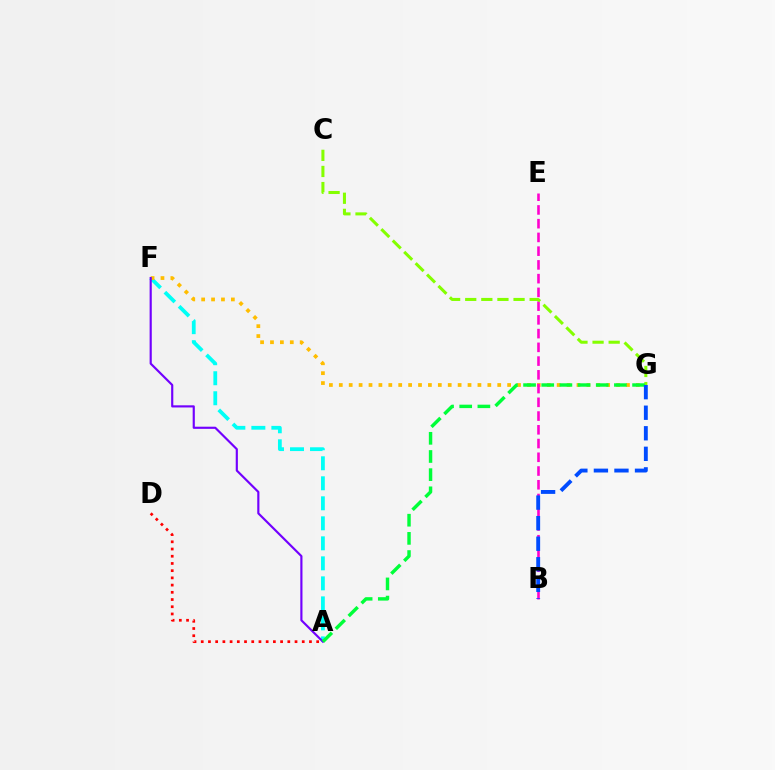{('A', 'F'): [{'color': '#00fff6', 'line_style': 'dashed', 'thickness': 2.72}, {'color': '#7200ff', 'line_style': 'solid', 'thickness': 1.55}], ('F', 'G'): [{'color': '#ffbd00', 'line_style': 'dotted', 'thickness': 2.69}], ('A', 'D'): [{'color': '#ff0000', 'line_style': 'dotted', 'thickness': 1.96}], ('B', 'E'): [{'color': '#ff00cf', 'line_style': 'dashed', 'thickness': 1.87}], ('C', 'G'): [{'color': '#84ff00', 'line_style': 'dashed', 'thickness': 2.19}], ('A', 'G'): [{'color': '#00ff39', 'line_style': 'dashed', 'thickness': 2.47}], ('B', 'G'): [{'color': '#004bff', 'line_style': 'dashed', 'thickness': 2.79}]}